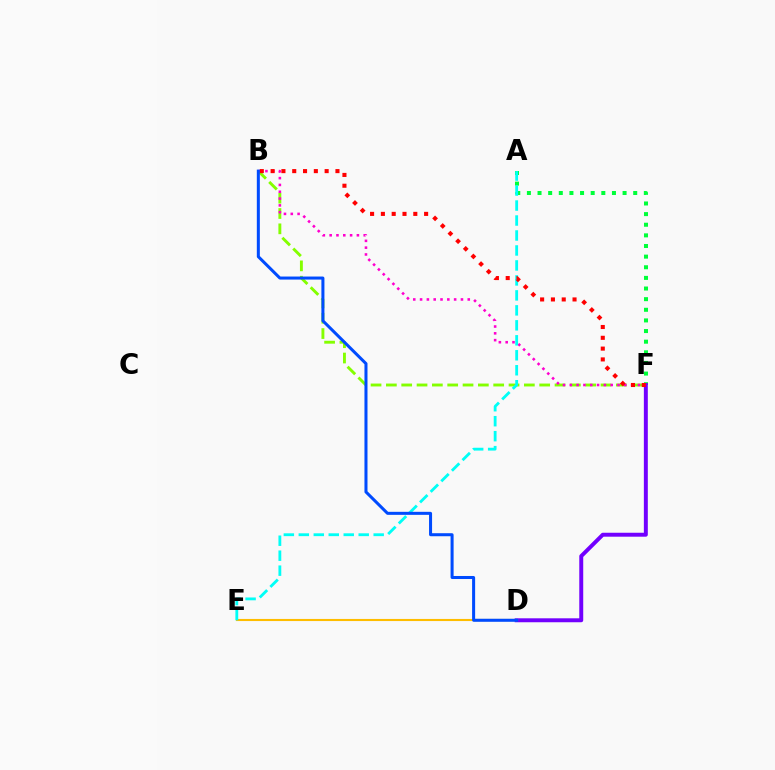{('B', 'F'): [{'color': '#84ff00', 'line_style': 'dashed', 'thickness': 2.08}, {'color': '#ff00cf', 'line_style': 'dotted', 'thickness': 1.85}, {'color': '#ff0000', 'line_style': 'dotted', 'thickness': 2.94}], ('A', 'F'): [{'color': '#00ff39', 'line_style': 'dotted', 'thickness': 2.89}], ('D', 'F'): [{'color': '#7200ff', 'line_style': 'solid', 'thickness': 2.84}], ('D', 'E'): [{'color': '#ffbd00', 'line_style': 'solid', 'thickness': 1.52}], ('A', 'E'): [{'color': '#00fff6', 'line_style': 'dashed', 'thickness': 2.03}], ('B', 'D'): [{'color': '#004bff', 'line_style': 'solid', 'thickness': 2.18}]}